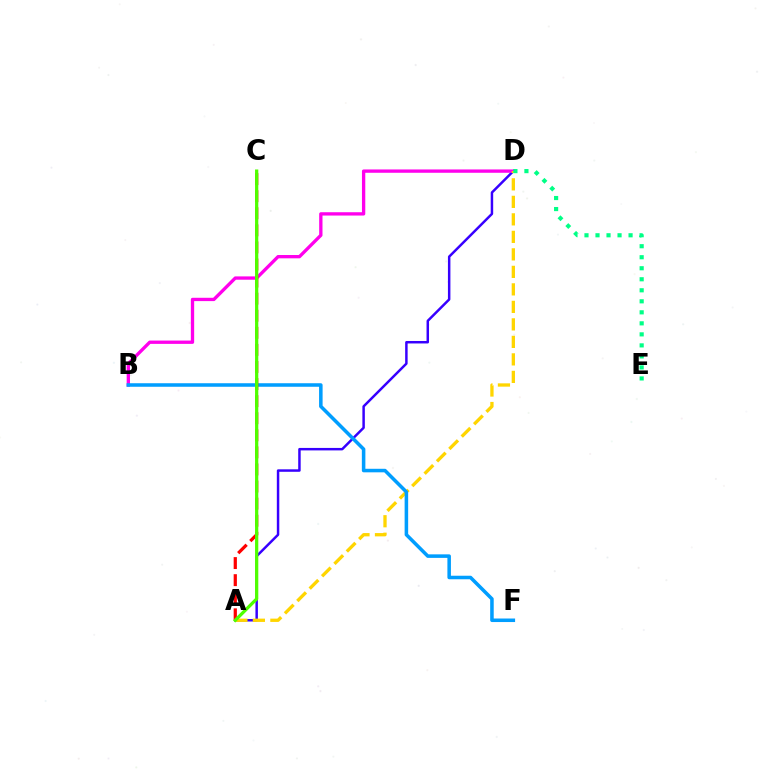{('A', 'D'): [{'color': '#3700ff', 'line_style': 'solid', 'thickness': 1.78}, {'color': '#ffd500', 'line_style': 'dashed', 'thickness': 2.38}], ('B', 'D'): [{'color': '#ff00ed', 'line_style': 'solid', 'thickness': 2.39}], ('B', 'F'): [{'color': '#009eff', 'line_style': 'solid', 'thickness': 2.54}], ('A', 'C'): [{'color': '#ff0000', 'line_style': 'dashed', 'thickness': 2.32}, {'color': '#4fff00', 'line_style': 'solid', 'thickness': 2.34}], ('D', 'E'): [{'color': '#00ff86', 'line_style': 'dotted', 'thickness': 2.99}]}